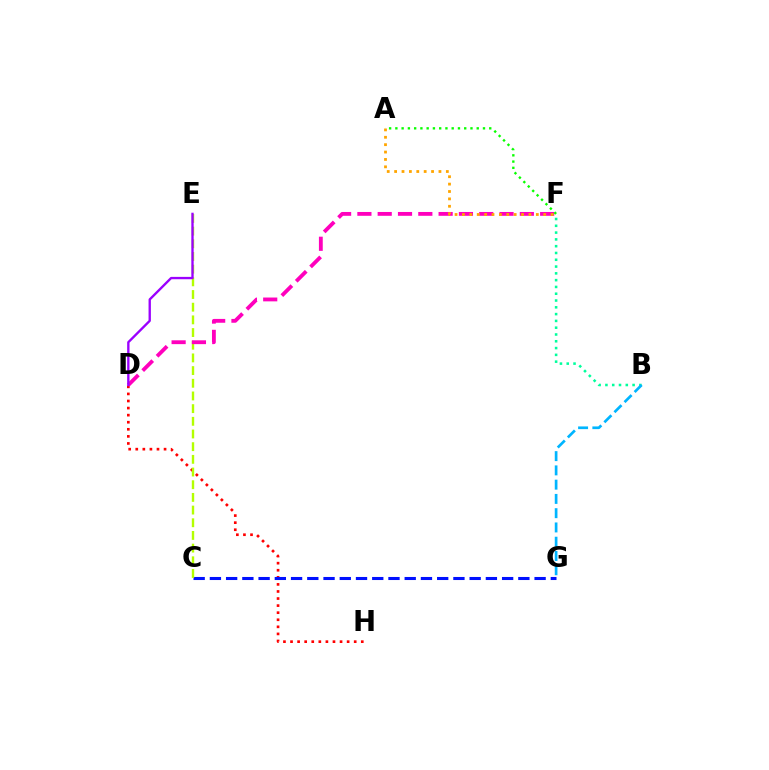{('D', 'H'): [{'color': '#ff0000', 'line_style': 'dotted', 'thickness': 1.92}], ('C', 'G'): [{'color': '#0010ff', 'line_style': 'dashed', 'thickness': 2.21}], ('C', 'E'): [{'color': '#b3ff00', 'line_style': 'dashed', 'thickness': 1.72}], ('B', 'F'): [{'color': '#00ff9d', 'line_style': 'dotted', 'thickness': 1.85}], ('D', 'F'): [{'color': '#ff00bd', 'line_style': 'dashed', 'thickness': 2.76}], ('D', 'E'): [{'color': '#9b00ff', 'line_style': 'solid', 'thickness': 1.69}], ('B', 'G'): [{'color': '#00b5ff', 'line_style': 'dashed', 'thickness': 1.94}], ('A', 'F'): [{'color': '#08ff00', 'line_style': 'dotted', 'thickness': 1.7}, {'color': '#ffa500', 'line_style': 'dotted', 'thickness': 2.01}]}